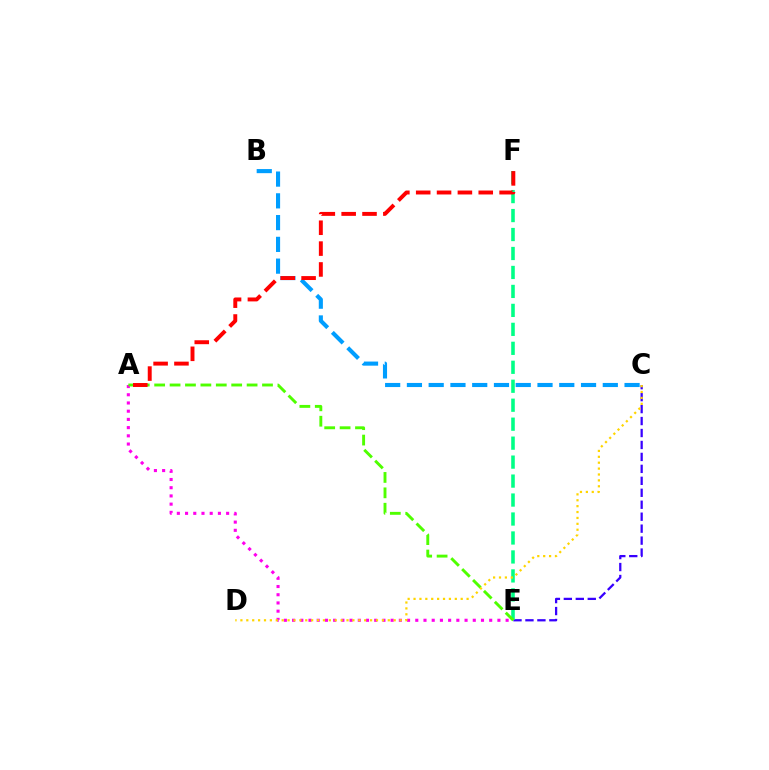{('C', 'E'): [{'color': '#3700ff', 'line_style': 'dashed', 'thickness': 1.62}], ('A', 'E'): [{'color': '#ff00ed', 'line_style': 'dotted', 'thickness': 2.23}, {'color': '#4fff00', 'line_style': 'dashed', 'thickness': 2.09}], ('E', 'F'): [{'color': '#00ff86', 'line_style': 'dashed', 'thickness': 2.58}], ('C', 'D'): [{'color': '#ffd500', 'line_style': 'dotted', 'thickness': 1.6}], ('B', 'C'): [{'color': '#009eff', 'line_style': 'dashed', 'thickness': 2.96}], ('A', 'F'): [{'color': '#ff0000', 'line_style': 'dashed', 'thickness': 2.83}]}